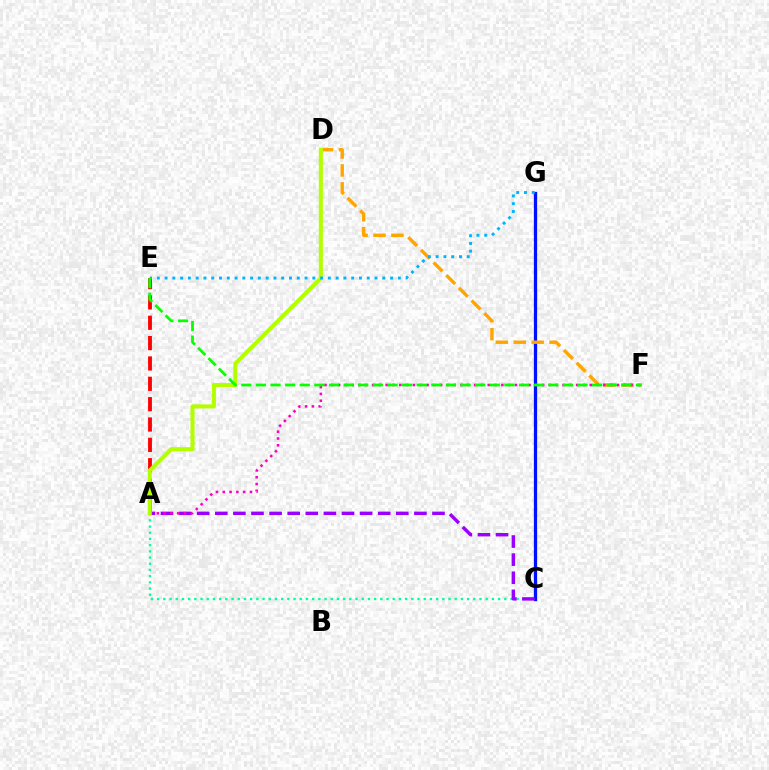{('C', 'G'): [{'color': '#0010ff', 'line_style': 'solid', 'thickness': 2.35}], ('A', 'E'): [{'color': '#ff0000', 'line_style': 'dashed', 'thickness': 2.76}], ('D', 'F'): [{'color': '#ffa500', 'line_style': 'dashed', 'thickness': 2.43}], ('A', 'C'): [{'color': '#00ff9d', 'line_style': 'dotted', 'thickness': 1.68}, {'color': '#9b00ff', 'line_style': 'dashed', 'thickness': 2.46}], ('A', 'F'): [{'color': '#ff00bd', 'line_style': 'dotted', 'thickness': 1.85}], ('A', 'D'): [{'color': '#b3ff00', 'line_style': 'solid', 'thickness': 2.93}], ('E', 'G'): [{'color': '#00b5ff', 'line_style': 'dotted', 'thickness': 2.11}], ('E', 'F'): [{'color': '#08ff00', 'line_style': 'dashed', 'thickness': 1.99}]}